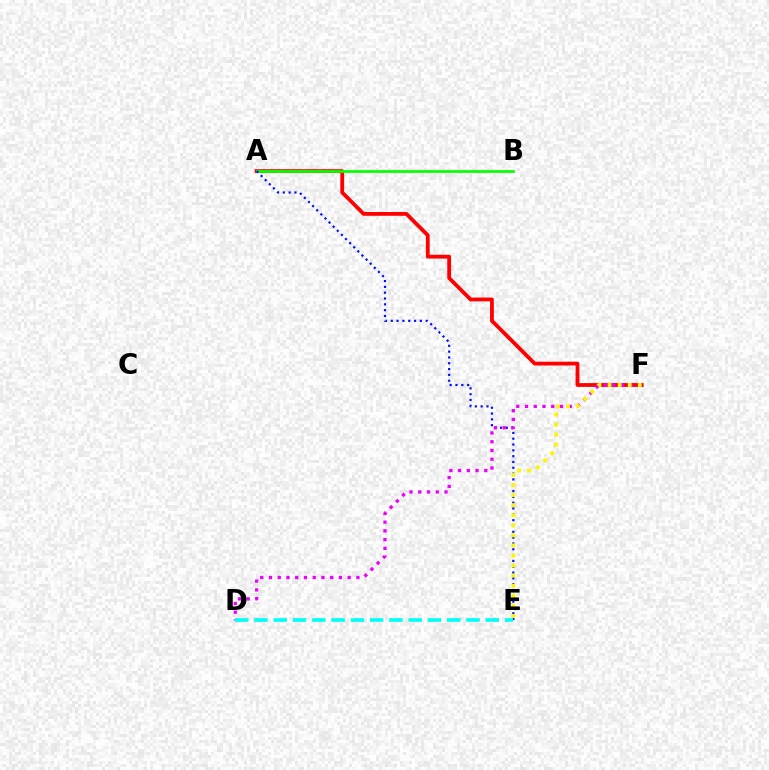{('A', 'F'): [{'color': '#ff0000', 'line_style': 'solid', 'thickness': 2.73}], ('A', 'B'): [{'color': '#08ff00', 'line_style': 'solid', 'thickness': 1.97}], ('A', 'E'): [{'color': '#0010ff', 'line_style': 'dotted', 'thickness': 1.58}], ('D', 'F'): [{'color': '#ee00ff', 'line_style': 'dotted', 'thickness': 2.37}], ('E', 'F'): [{'color': '#fcf500', 'line_style': 'dotted', 'thickness': 2.74}], ('D', 'E'): [{'color': '#00fff6', 'line_style': 'dashed', 'thickness': 2.62}]}